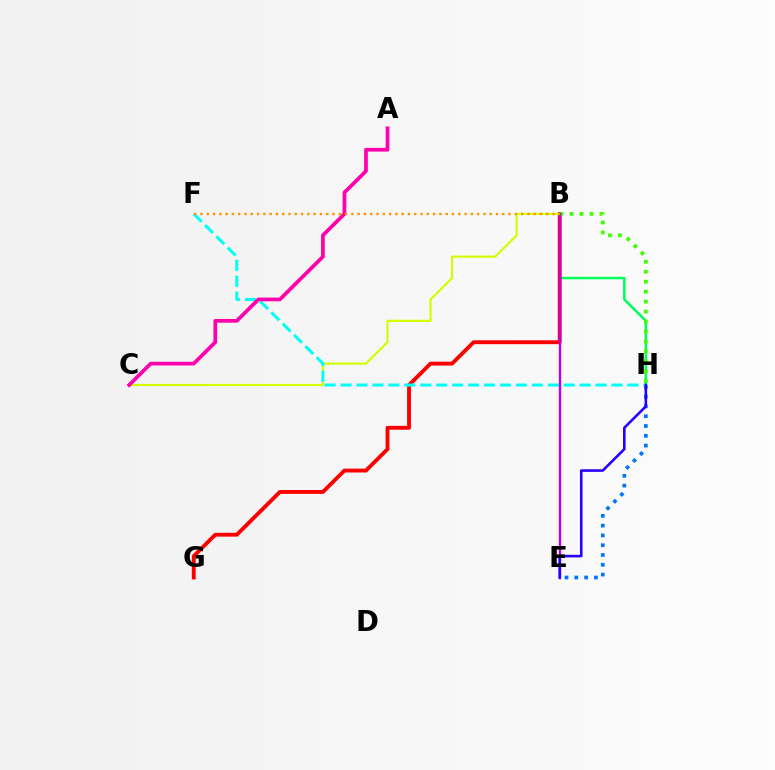{('B', 'H'): [{'color': '#00ff5c', 'line_style': 'solid', 'thickness': 1.81}, {'color': '#3dff00', 'line_style': 'dotted', 'thickness': 2.71}], ('B', 'G'): [{'color': '#ff0000', 'line_style': 'solid', 'thickness': 2.78}], ('E', 'H'): [{'color': '#0074ff', 'line_style': 'dotted', 'thickness': 2.66}, {'color': '#2500ff', 'line_style': 'solid', 'thickness': 1.87}], ('B', 'C'): [{'color': '#d1ff00', 'line_style': 'solid', 'thickness': 1.56}], ('F', 'H'): [{'color': '#00fff6', 'line_style': 'dashed', 'thickness': 2.17}], ('B', 'E'): [{'color': '#b900ff', 'line_style': 'solid', 'thickness': 1.71}], ('A', 'C'): [{'color': '#ff00ac', 'line_style': 'solid', 'thickness': 2.68}], ('B', 'F'): [{'color': '#ff9400', 'line_style': 'dotted', 'thickness': 1.71}]}